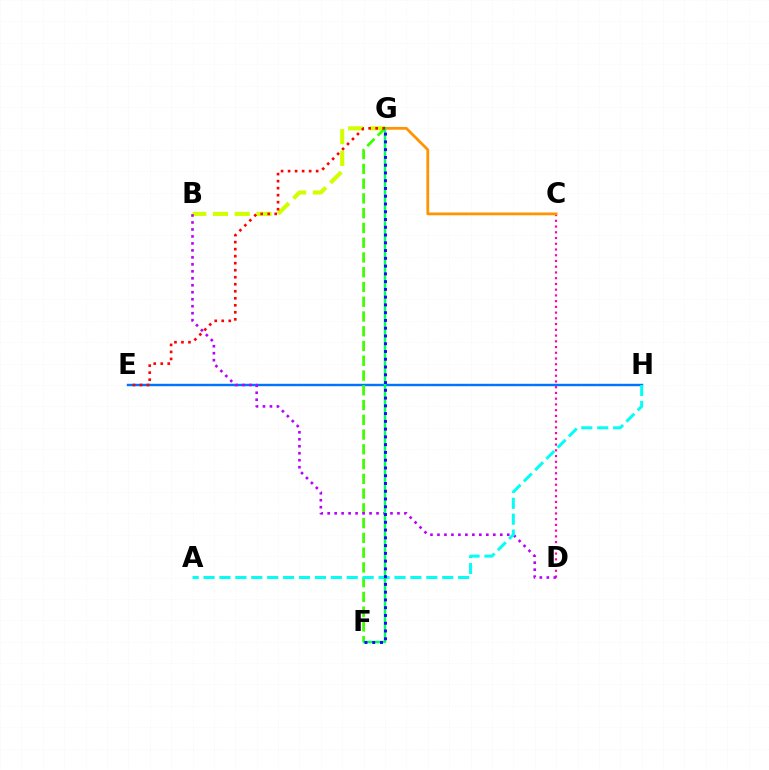{('B', 'G'): [{'color': '#d1ff00', 'line_style': 'dashed', 'thickness': 2.95}], ('E', 'H'): [{'color': '#0074ff', 'line_style': 'solid', 'thickness': 1.73}], ('C', 'D'): [{'color': '#ff00ac', 'line_style': 'dotted', 'thickness': 1.56}], ('F', 'G'): [{'color': '#3dff00', 'line_style': 'dashed', 'thickness': 2.01}, {'color': '#00ff5c', 'line_style': 'solid', 'thickness': 1.79}, {'color': '#2500ff', 'line_style': 'dotted', 'thickness': 2.11}], ('B', 'D'): [{'color': '#b900ff', 'line_style': 'dotted', 'thickness': 1.9}], ('C', 'G'): [{'color': '#ff9400', 'line_style': 'solid', 'thickness': 1.99}], ('A', 'H'): [{'color': '#00fff6', 'line_style': 'dashed', 'thickness': 2.16}], ('E', 'G'): [{'color': '#ff0000', 'line_style': 'dotted', 'thickness': 1.91}]}